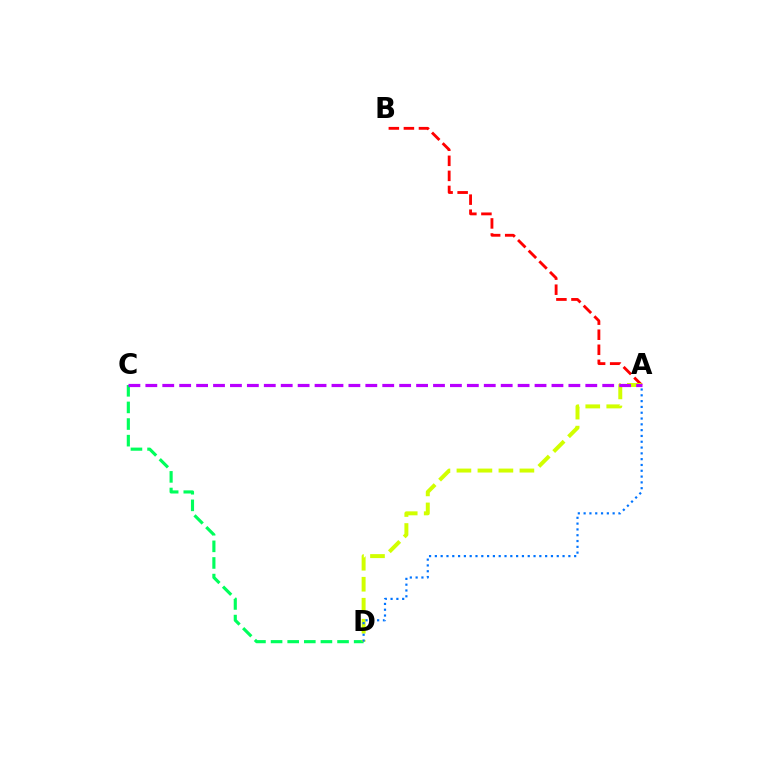{('C', 'D'): [{'color': '#00ff5c', 'line_style': 'dashed', 'thickness': 2.26}], ('A', 'B'): [{'color': '#ff0000', 'line_style': 'dashed', 'thickness': 2.05}], ('A', 'D'): [{'color': '#d1ff00', 'line_style': 'dashed', 'thickness': 2.85}, {'color': '#0074ff', 'line_style': 'dotted', 'thickness': 1.58}], ('A', 'C'): [{'color': '#b900ff', 'line_style': 'dashed', 'thickness': 2.3}]}